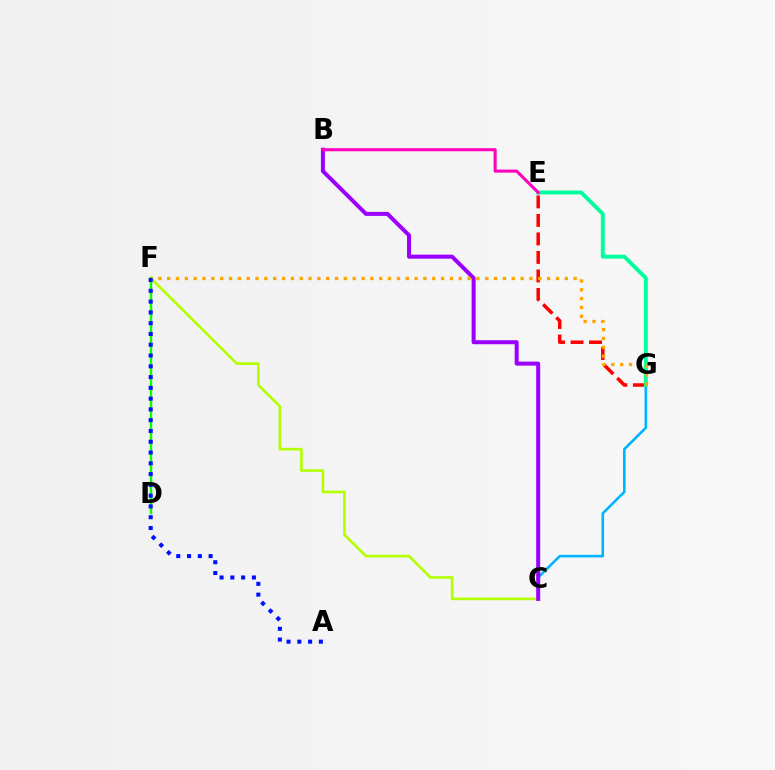{('C', 'G'): [{'color': '#00b5ff', 'line_style': 'solid', 'thickness': 1.88}], ('E', 'G'): [{'color': '#ff0000', 'line_style': 'dashed', 'thickness': 2.51}, {'color': '#00ff9d', 'line_style': 'solid', 'thickness': 2.82}], ('C', 'F'): [{'color': '#b3ff00', 'line_style': 'solid', 'thickness': 1.89}], ('D', 'F'): [{'color': '#08ff00', 'line_style': 'solid', 'thickness': 1.74}], ('B', 'C'): [{'color': '#9b00ff', 'line_style': 'solid', 'thickness': 2.89}], ('B', 'E'): [{'color': '#ff00bd', 'line_style': 'solid', 'thickness': 2.21}], ('F', 'G'): [{'color': '#ffa500', 'line_style': 'dotted', 'thickness': 2.4}], ('A', 'F'): [{'color': '#0010ff', 'line_style': 'dotted', 'thickness': 2.93}]}